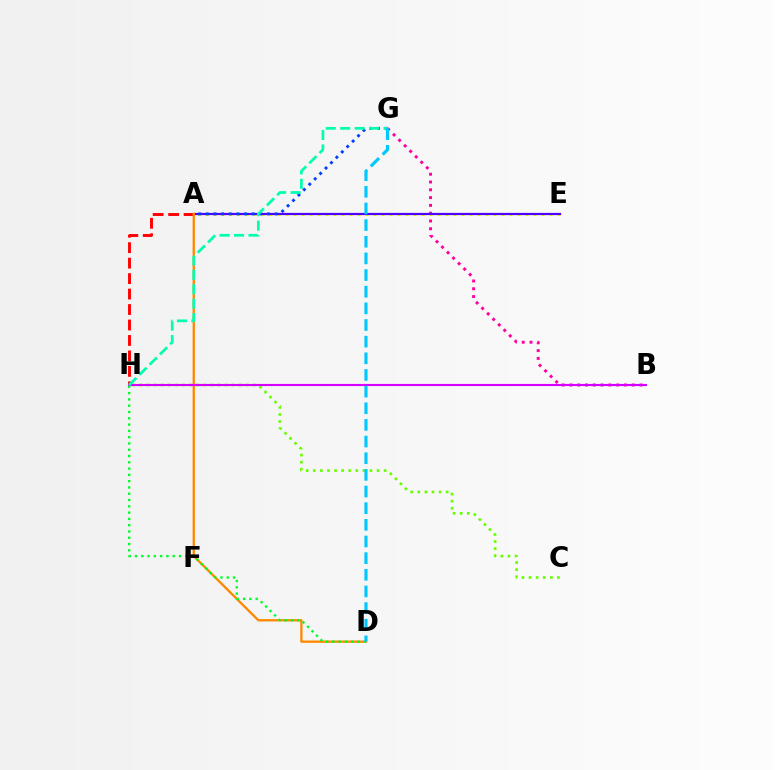{('A', 'E'): [{'color': '#eeff00', 'line_style': 'dotted', 'thickness': 2.17}, {'color': '#4f00ff', 'line_style': 'solid', 'thickness': 1.6}], ('B', 'G'): [{'color': '#ff00a0', 'line_style': 'dotted', 'thickness': 2.12}], ('C', 'H'): [{'color': '#66ff00', 'line_style': 'dotted', 'thickness': 1.93}], ('A', 'H'): [{'color': '#ff0000', 'line_style': 'dashed', 'thickness': 2.1}], ('A', 'G'): [{'color': '#003fff', 'line_style': 'dotted', 'thickness': 2.08}], ('A', 'D'): [{'color': '#ff8800', 'line_style': 'solid', 'thickness': 1.67}], ('B', 'H'): [{'color': '#d600ff', 'line_style': 'solid', 'thickness': 1.53}], ('D', 'H'): [{'color': '#00ff27', 'line_style': 'dotted', 'thickness': 1.71}], ('G', 'H'): [{'color': '#00ffaf', 'line_style': 'dashed', 'thickness': 1.96}], ('D', 'G'): [{'color': '#00c7ff', 'line_style': 'dashed', 'thickness': 2.26}]}